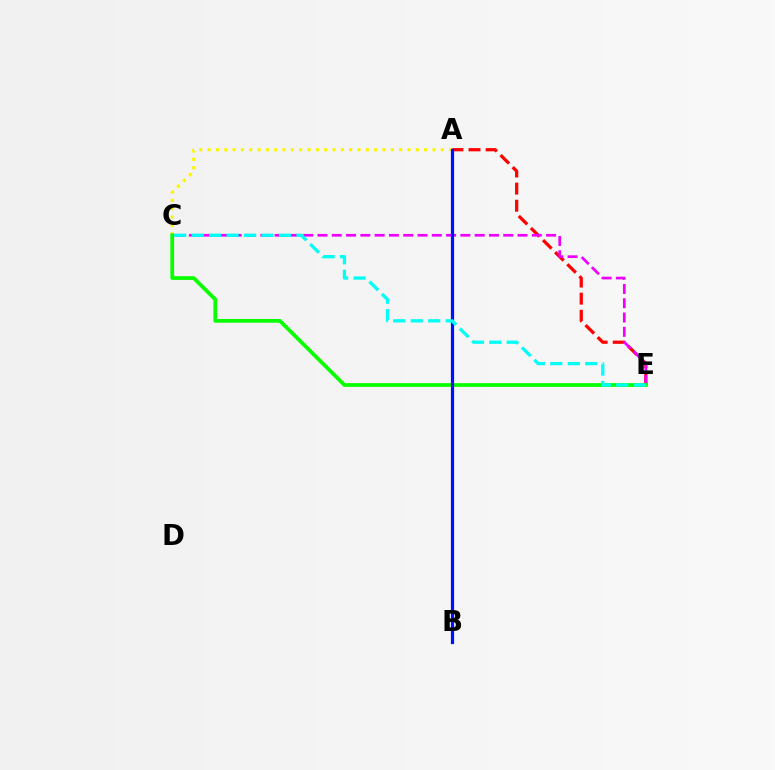{('A', 'E'): [{'color': '#ff0000', 'line_style': 'dashed', 'thickness': 2.33}], ('C', 'E'): [{'color': '#ee00ff', 'line_style': 'dashed', 'thickness': 1.94}, {'color': '#08ff00', 'line_style': 'solid', 'thickness': 2.7}, {'color': '#00fff6', 'line_style': 'dashed', 'thickness': 2.37}], ('A', 'C'): [{'color': '#fcf500', 'line_style': 'dotted', 'thickness': 2.26}], ('A', 'B'): [{'color': '#0010ff', 'line_style': 'solid', 'thickness': 2.31}]}